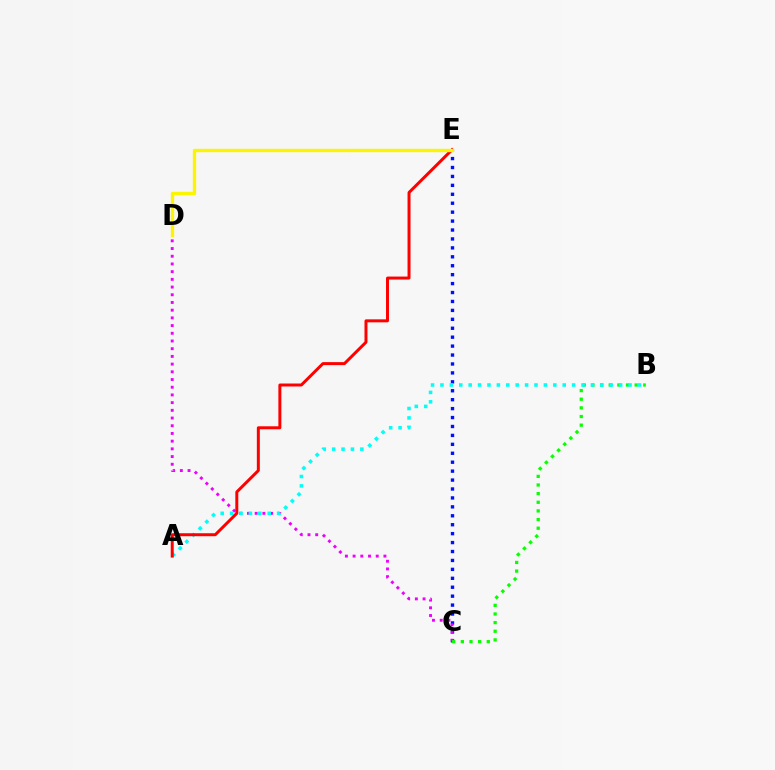{('C', 'E'): [{'color': '#0010ff', 'line_style': 'dotted', 'thickness': 2.43}], ('C', 'D'): [{'color': '#ee00ff', 'line_style': 'dotted', 'thickness': 2.09}], ('B', 'C'): [{'color': '#08ff00', 'line_style': 'dotted', 'thickness': 2.35}], ('A', 'B'): [{'color': '#00fff6', 'line_style': 'dotted', 'thickness': 2.56}], ('A', 'E'): [{'color': '#ff0000', 'line_style': 'solid', 'thickness': 2.15}], ('D', 'E'): [{'color': '#fcf500', 'line_style': 'solid', 'thickness': 2.42}]}